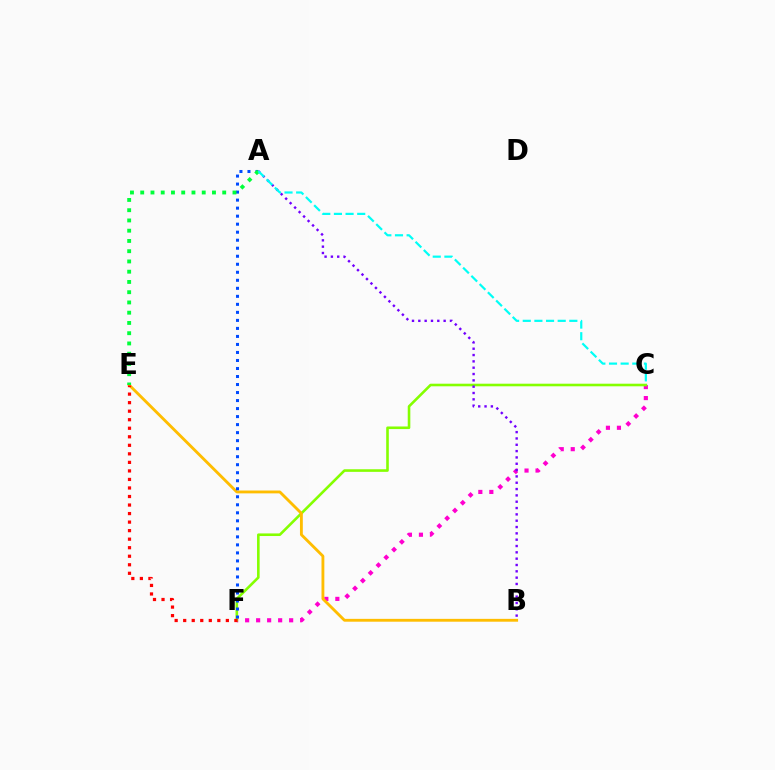{('C', 'F'): [{'color': '#ff00cf', 'line_style': 'dotted', 'thickness': 2.99}, {'color': '#84ff00', 'line_style': 'solid', 'thickness': 1.87}], ('B', 'E'): [{'color': '#ffbd00', 'line_style': 'solid', 'thickness': 2.05}], ('A', 'F'): [{'color': '#004bff', 'line_style': 'dotted', 'thickness': 2.18}], ('A', 'B'): [{'color': '#7200ff', 'line_style': 'dotted', 'thickness': 1.72}], ('E', 'F'): [{'color': '#ff0000', 'line_style': 'dotted', 'thickness': 2.32}], ('A', 'E'): [{'color': '#00ff39', 'line_style': 'dotted', 'thickness': 2.78}], ('A', 'C'): [{'color': '#00fff6', 'line_style': 'dashed', 'thickness': 1.58}]}